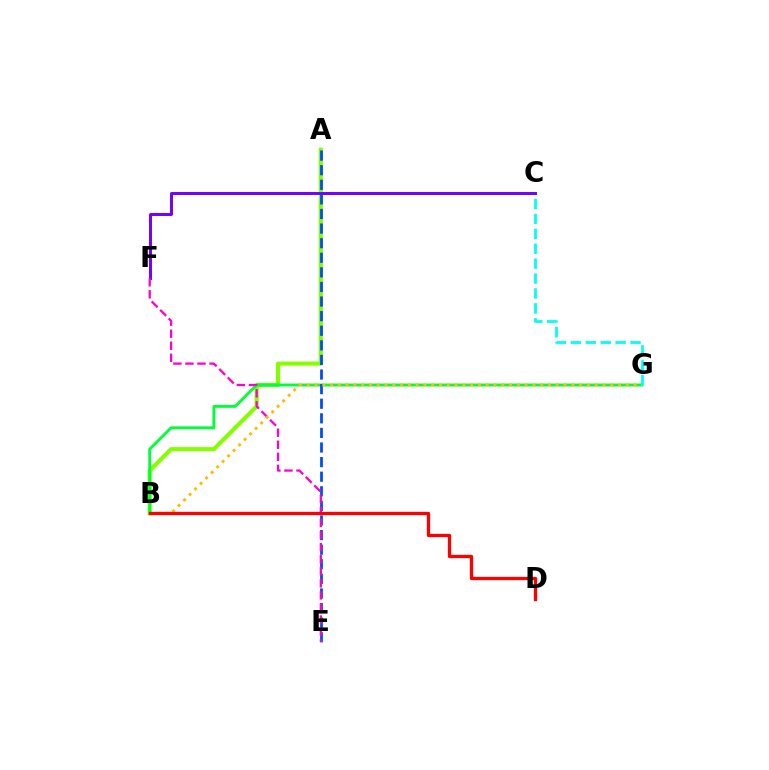{('A', 'B'): [{'color': '#84ff00', 'line_style': 'solid', 'thickness': 2.96}], ('B', 'G'): [{'color': '#00ff39', 'line_style': 'solid', 'thickness': 2.08}, {'color': '#ffbd00', 'line_style': 'dotted', 'thickness': 2.11}], ('A', 'E'): [{'color': '#004bff', 'line_style': 'dashed', 'thickness': 1.98}], ('C', 'G'): [{'color': '#00fff6', 'line_style': 'dashed', 'thickness': 2.03}], ('C', 'F'): [{'color': '#7200ff', 'line_style': 'solid', 'thickness': 2.13}], ('E', 'F'): [{'color': '#ff00cf', 'line_style': 'dashed', 'thickness': 1.64}], ('B', 'D'): [{'color': '#ff0000', 'line_style': 'solid', 'thickness': 2.36}]}